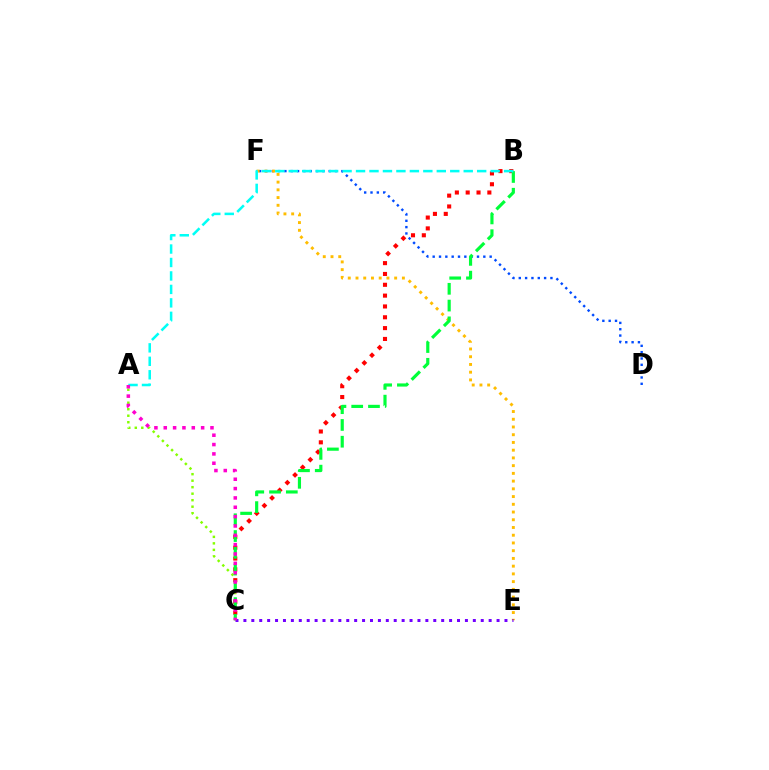{('A', 'C'): [{'color': '#84ff00', 'line_style': 'dotted', 'thickness': 1.77}, {'color': '#ff00cf', 'line_style': 'dotted', 'thickness': 2.54}], ('D', 'F'): [{'color': '#004bff', 'line_style': 'dotted', 'thickness': 1.72}], ('E', 'F'): [{'color': '#ffbd00', 'line_style': 'dotted', 'thickness': 2.1}], ('B', 'C'): [{'color': '#ff0000', 'line_style': 'dotted', 'thickness': 2.94}, {'color': '#00ff39', 'line_style': 'dashed', 'thickness': 2.28}], ('C', 'E'): [{'color': '#7200ff', 'line_style': 'dotted', 'thickness': 2.15}], ('A', 'B'): [{'color': '#00fff6', 'line_style': 'dashed', 'thickness': 1.83}]}